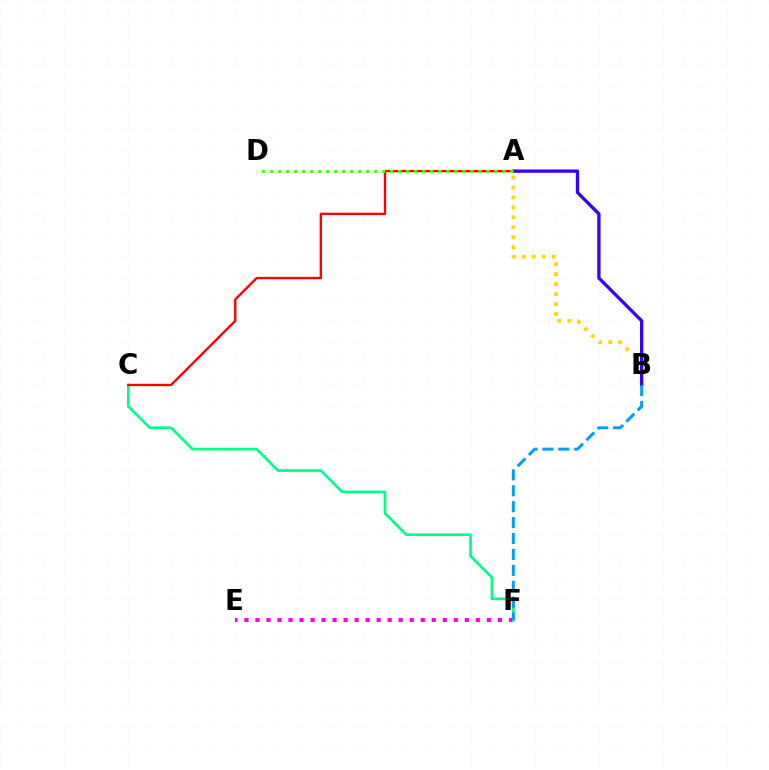{('E', 'F'): [{'color': '#ff00ed', 'line_style': 'dotted', 'thickness': 2.99}], ('C', 'F'): [{'color': '#00ff86', 'line_style': 'solid', 'thickness': 1.93}], ('A', 'B'): [{'color': '#ffd500', 'line_style': 'dotted', 'thickness': 2.71}, {'color': '#3700ff', 'line_style': 'solid', 'thickness': 2.39}], ('A', 'C'): [{'color': '#ff0000', 'line_style': 'solid', 'thickness': 1.7}], ('A', 'D'): [{'color': '#4fff00', 'line_style': 'dotted', 'thickness': 2.18}], ('B', 'F'): [{'color': '#009eff', 'line_style': 'dashed', 'thickness': 2.16}]}